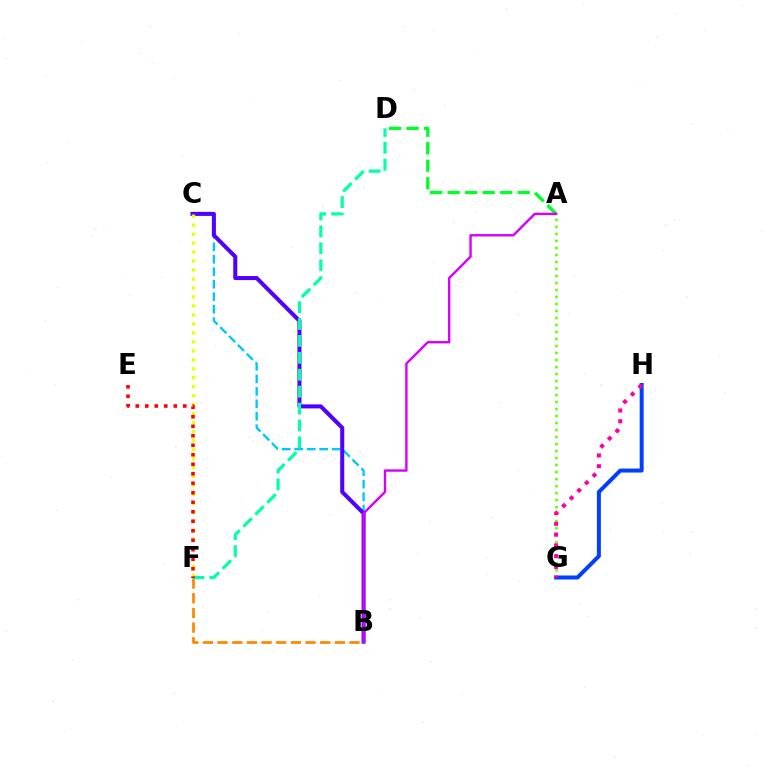{('B', 'C'): [{'color': '#00c7ff', 'line_style': 'dashed', 'thickness': 1.7}, {'color': '#4f00ff', 'line_style': 'solid', 'thickness': 2.91}], ('B', 'F'): [{'color': '#ff8800', 'line_style': 'dashed', 'thickness': 1.99}], ('C', 'F'): [{'color': '#eeff00', 'line_style': 'dotted', 'thickness': 2.44}], ('A', 'D'): [{'color': '#00ff27', 'line_style': 'dashed', 'thickness': 2.38}], ('A', 'G'): [{'color': '#66ff00', 'line_style': 'dotted', 'thickness': 1.9}], ('D', 'F'): [{'color': '#00ffaf', 'line_style': 'dashed', 'thickness': 2.3}], ('G', 'H'): [{'color': '#003fff', 'line_style': 'solid', 'thickness': 2.87}, {'color': '#ff00a0', 'line_style': 'dotted', 'thickness': 2.92}], ('A', 'B'): [{'color': '#d600ff', 'line_style': 'solid', 'thickness': 1.73}], ('E', 'F'): [{'color': '#ff0000', 'line_style': 'dotted', 'thickness': 2.58}]}